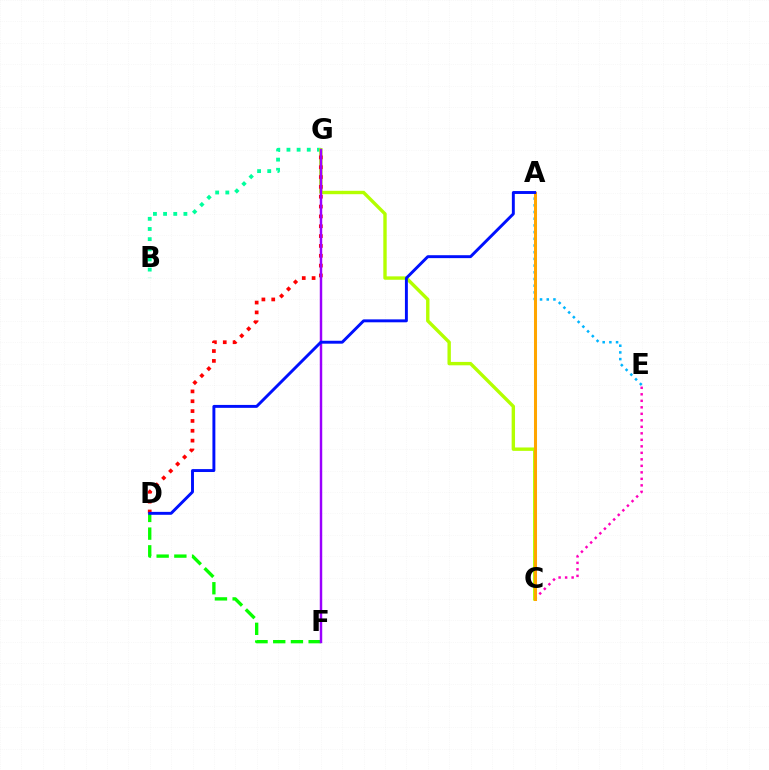{('B', 'G'): [{'color': '#00ff9d', 'line_style': 'dotted', 'thickness': 2.76}], ('C', 'E'): [{'color': '#ff00bd', 'line_style': 'dotted', 'thickness': 1.77}], ('D', 'F'): [{'color': '#08ff00', 'line_style': 'dashed', 'thickness': 2.41}], ('C', 'G'): [{'color': '#b3ff00', 'line_style': 'solid', 'thickness': 2.44}], ('A', 'E'): [{'color': '#00b5ff', 'line_style': 'dotted', 'thickness': 1.82}], ('D', 'G'): [{'color': '#ff0000', 'line_style': 'dotted', 'thickness': 2.67}], ('F', 'G'): [{'color': '#9b00ff', 'line_style': 'solid', 'thickness': 1.77}], ('A', 'C'): [{'color': '#ffa500', 'line_style': 'solid', 'thickness': 2.18}], ('A', 'D'): [{'color': '#0010ff', 'line_style': 'solid', 'thickness': 2.1}]}